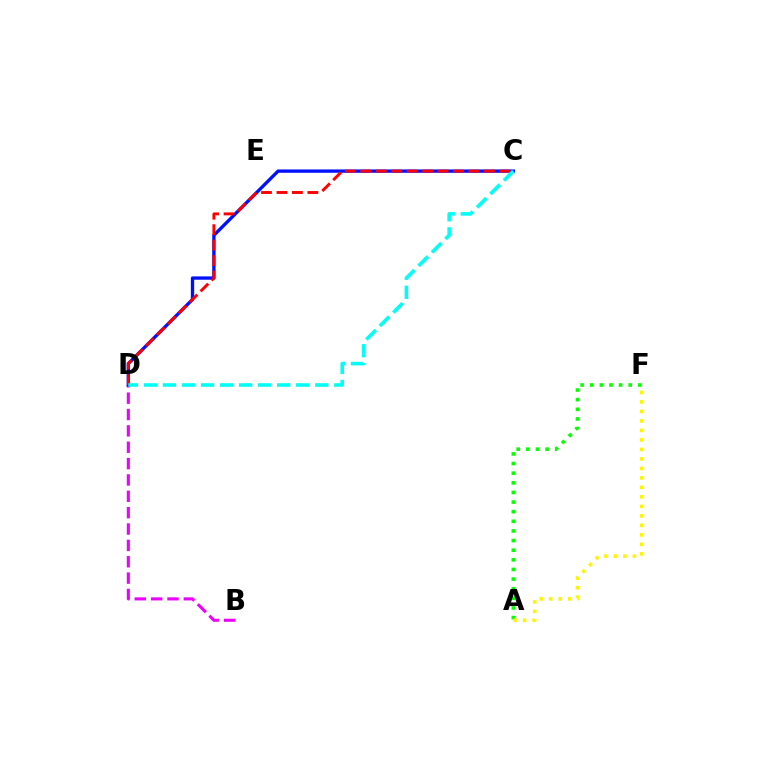{('B', 'D'): [{'color': '#ee00ff', 'line_style': 'dashed', 'thickness': 2.22}], ('A', 'F'): [{'color': '#08ff00', 'line_style': 'dotted', 'thickness': 2.62}, {'color': '#fcf500', 'line_style': 'dotted', 'thickness': 2.58}], ('C', 'D'): [{'color': '#0010ff', 'line_style': 'solid', 'thickness': 2.4}, {'color': '#ff0000', 'line_style': 'dashed', 'thickness': 2.1}, {'color': '#00fff6', 'line_style': 'dashed', 'thickness': 2.59}]}